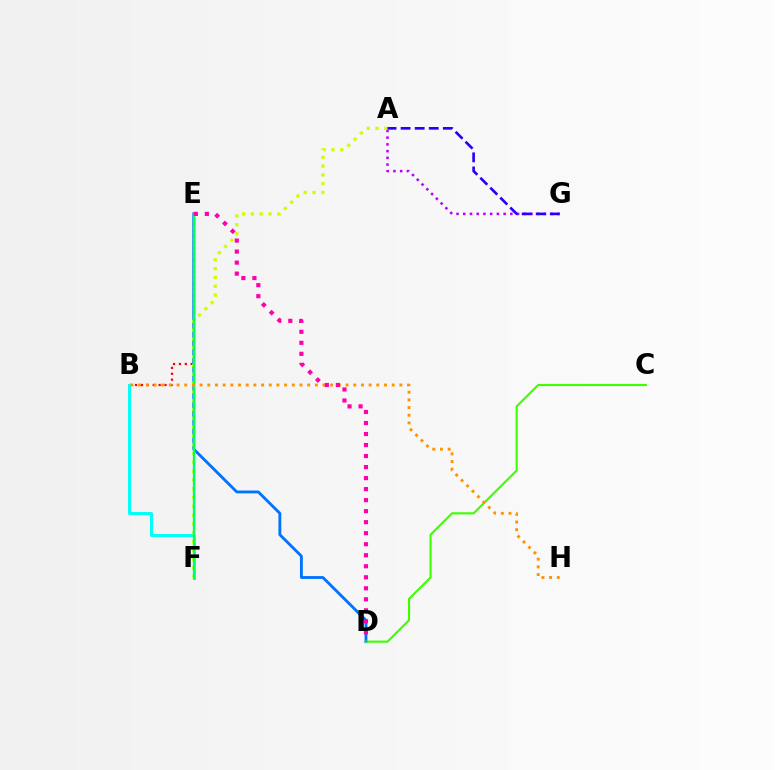{('B', 'E'): [{'color': '#ff0000', 'line_style': 'dotted', 'thickness': 1.6}], ('B', 'F'): [{'color': '#00fff6', 'line_style': 'solid', 'thickness': 2.16}], ('A', 'G'): [{'color': '#b900ff', 'line_style': 'dotted', 'thickness': 1.83}, {'color': '#2500ff', 'line_style': 'dashed', 'thickness': 1.91}], ('D', 'E'): [{'color': '#0074ff', 'line_style': 'solid', 'thickness': 2.05}, {'color': '#ff00ac', 'line_style': 'dotted', 'thickness': 2.99}], ('A', 'F'): [{'color': '#d1ff00', 'line_style': 'dotted', 'thickness': 2.39}], ('C', 'D'): [{'color': '#3dff00', 'line_style': 'solid', 'thickness': 1.53}], ('E', 'F'): [{'color': '#00ff5c', 'line_style': 'solid', 'thickness': 1.68}], ('B', 'H'): [{'color': '#ff9400', 'line_style': 'dotted', 'thickness': 2.09}]}